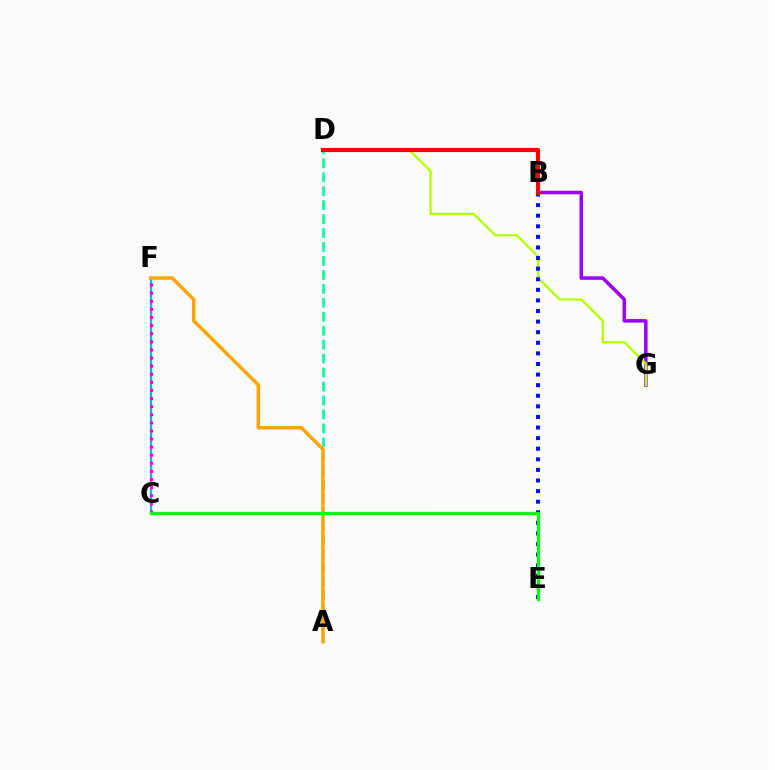{('C', 'F'): [{'color': '#00b5ff', 'line_style': 'solid', 'thickness': 1.59}, {'color': '#ff00bd', 'line_style': 'dotted', 'thickness': 2.2}], ('B', 'G'): [{'color': '#9b00ff', 'line_style': 'solid', 'thickness': 2.53}], ('D', 'G'): [{'color': '#b3ff00', 'line_style': 'solid', 'thickness': 1.66}], ('B', 'E'): [{'color': '#0010ff', 'line_style': 'dotted', 'thickness': 2.88}], ('A', 'D'): [{'color': '#00ff9d', 'line_style': 'dashed', 'thickness': 1.9}], ('A', 'F'): [{'color': '#ffa500', 'line_style': 'solid', 'thickness': 2.52}], ('C', 'E'): [{'color': '#08ff00', 'line_style': 'solid', 'thickness': 2.32}], ('B', 'D'): [{'color': '#ff0000', 'line_style': 'solid', 'thickness': 2.97}]}